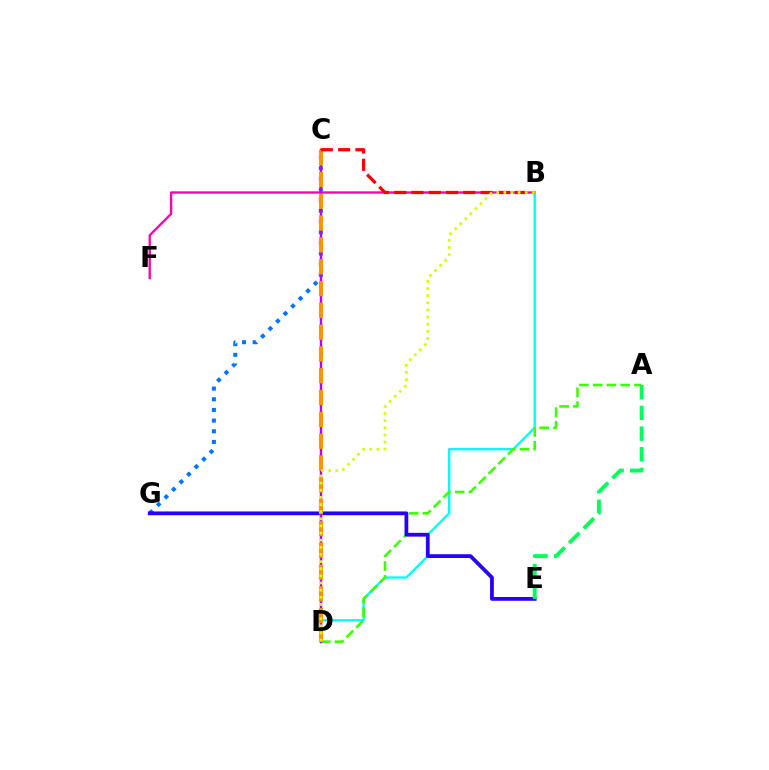{('B', 'F'): [{'color': '#ff00ac', 'line_style': 'solid', 'thickness': 1.68}], ('B', 'D'): [{'color': '#00fff6', 'line_style': 'solid', 'thickness': 1.69}, {'color': '#d1ff00', 'line_style': 'dotted', 'thickness': 1.94}], ('A', 'D'): [{'color': '#3dff00', 'line_style': 'dashed', 'thickness': 1.87}], ('C', 'G'): [{'color': '#0074ff', 'line_style': 'dotted', 'thickness': 2.9}], ('E', 'G'): [{'color': '#2500ff', 'line_style': 'solid', 'thickness': 2.72}], ('C', 'D'): [{'color': '#b900ff', 'line_style': 'solid', 'thickness': 1.75}, {'color': '#ff9400', 'line_style': 'dashed', 'thickness': 2.96}], ('B', 'C'): [{'color': '#ff0000', 'line_style': 'dashed', 'thickness': 2.35}], ('A', 'E'): [{'color': '#00ff5c', 'line_style': 'dashed', 'thickness': 2.81}]}